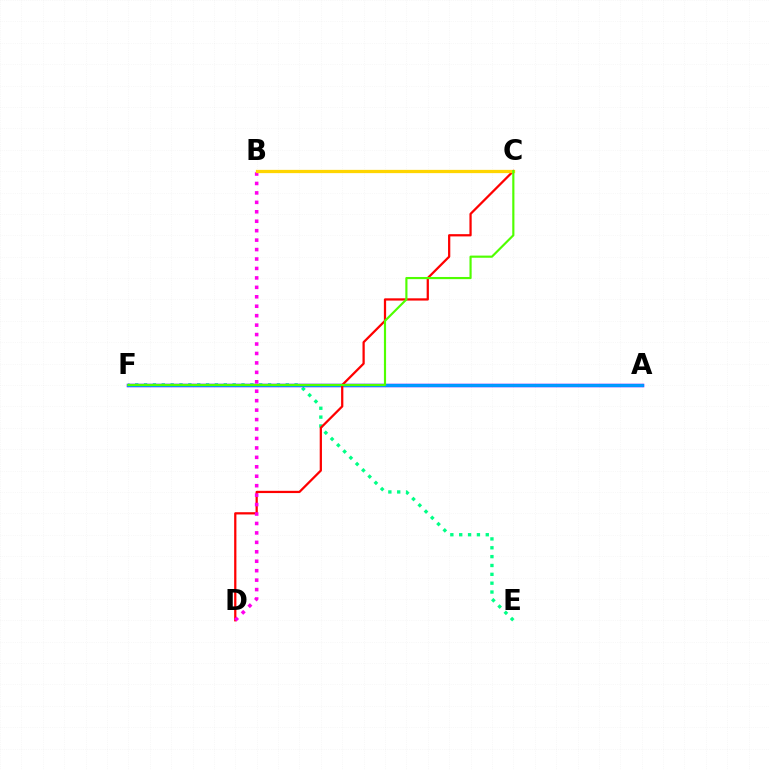{('E', 'F'): [{'color': '#00ff86', 'line_style': 'dotted', 'thickness': 2.41}], ('A', 'F'): [{'color': '#3700ff', 'line_style': 'solid', 'thickness': 2.51}, {'color': '#009eff', 'line_style': 'solid', 'thickness': 2.08}], ('C', 'D'): [{'color': '#ff0000', 'line_style': 'solid', 'thickness': 1.62}], ('B', 'D'): [{'color': '#ff00ed', 'line_style': 'dotted', 'thickness': 2.57}], ('B', 'C'): [{'color': '#ffd500', 'line_style': 'solid', 'thickness': 2.36}], ('C', 'F'): [{'color': '#4fff00', 'line_style': 'solid', 'thickness': 1.56}]}